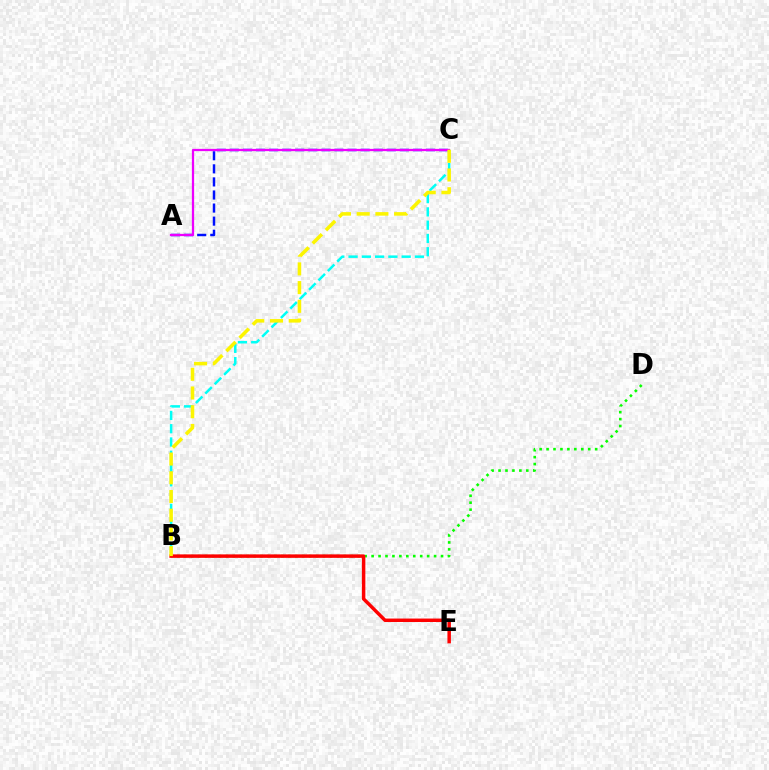{('B', 'D'): [{'color': '#08ff00', 'line_style': 'dotted', 'thickness': 1.89}], ('A', 'C'): [{'color': '#0010ff', 'line_style': 'dashed', 'thickness': 1.78}, {'color': '#ee00ff', 'line_style': 'solid', 'thickness': 1.62}], ('B', 'C'): [{'color': '#00fff6', 'line_style': 'dashed', 'thickness': 1.8}, {'color': '#fcf500', 'line_style': 'dashed', 'thickness': 2.54}], ('B', 'E'): [{'color': '#ff0000', 'line_style': 'solid', 'thickness': 2.49}]}